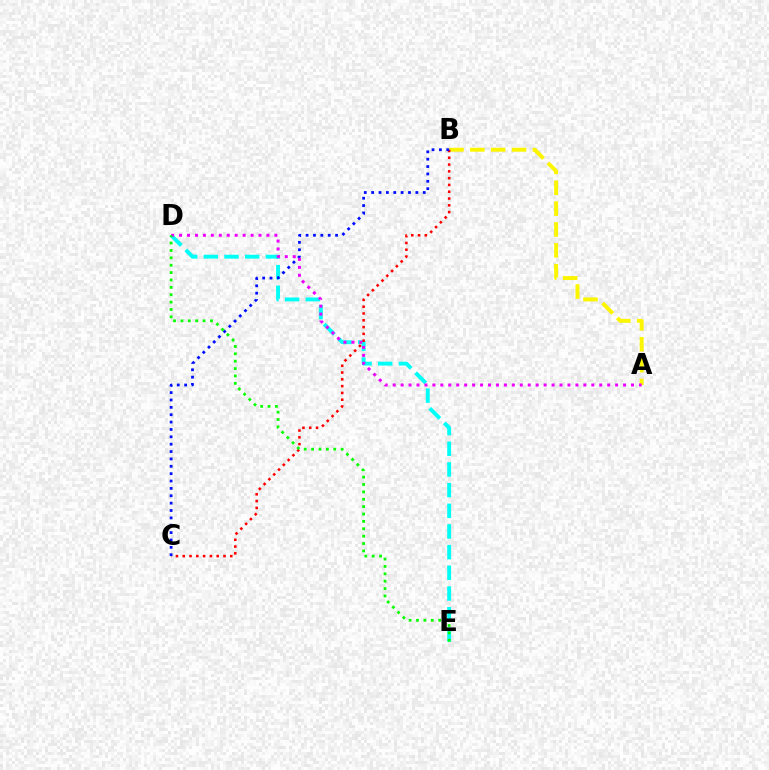{('A', 'B'): [{'color': '#fcf500', 'line_style': 'dashed', 'thickness': 2.83}], ('D', 'E'): [{'color': '#00fff6', 'line_style': 'dashed', 'thickness': 2.81}, {'color': '#08ff00', 'line_style': 'dotted', 'thickness': 2.01}], ('B', 'C'): [{'color': '#ff0000', 'line_style': 'dotted', 'thickness': 1.84}, {'color': '#0010ff', 'line_style': 'dotted', 'thickness': 2.0}], ('A', 'D'): [{'color': '#ee00ff', 'line_style': 'dotted', 'thickness': 2.16}]}